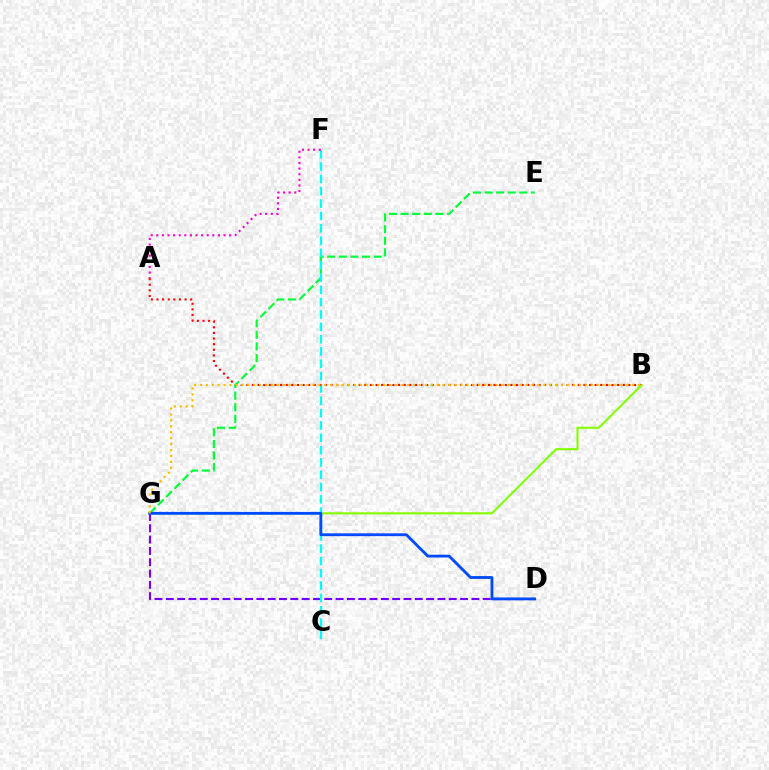{('D', 'G'): [{'color': '#7200ff', 'line_style': 'dashed', 'thickness': 1.54}, {'color': '#004bff', 'line_style': 'solid', 'thickness': 2.04}], ('E', 'G'): [{'color': '#00ff39', 'line_style': 'dashed', 'thickness': 1.58}], ('C', 'F'): [{'color': '#00fff6', 'line_style': 'dashed', 'thickness': 1.67}], ('A', 'B'): [{'color': '#ff0000', 'line_style': 'dotted', 'thickness': 1.53}], ('B', 'G'): [{'color': '#84ff00', 'line_style': 'solid', 'thickness': 1.54}, {'color': '#ffbd00', 'line_style': 'dotted', 'thickness': 1.61}], ('A', 'F'): [{'color': '#ff00cf', 'line_style': 'dotted', 'thickness': 1.52}]}